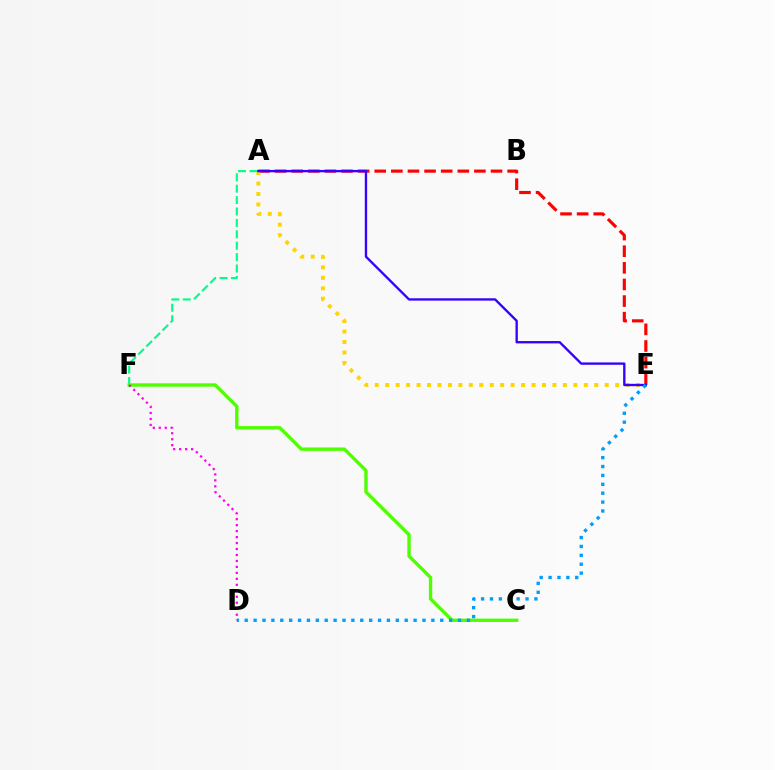{('A', 'F'): [{'color': '#00ff86', 'line_style': 'dashed', 'thickness': 1.55}], ('C', 'F'): [{'color': '#4fff00', 'line_style': 'solid', 'thickness': 2.42}], ('A', 'E'): [{'color': '#ff0000', 'line_style': 'dashed', 'thickness': 2.26}, {'color': '#ffd500', 'line_style': 'dotted', 'thickness': 2.84}, {'color': '#3700ff', 'line_style': 'solid', 'thickness': 1.69}], ('D', 'E'): [{'color': '#009eff', 'line_style': 'dotted', 'thickness': 2.41}], ('D', 'F'): [{'color': '#ff00ed', 'line_style': 'dotted', 'thickness': 1.62}]}